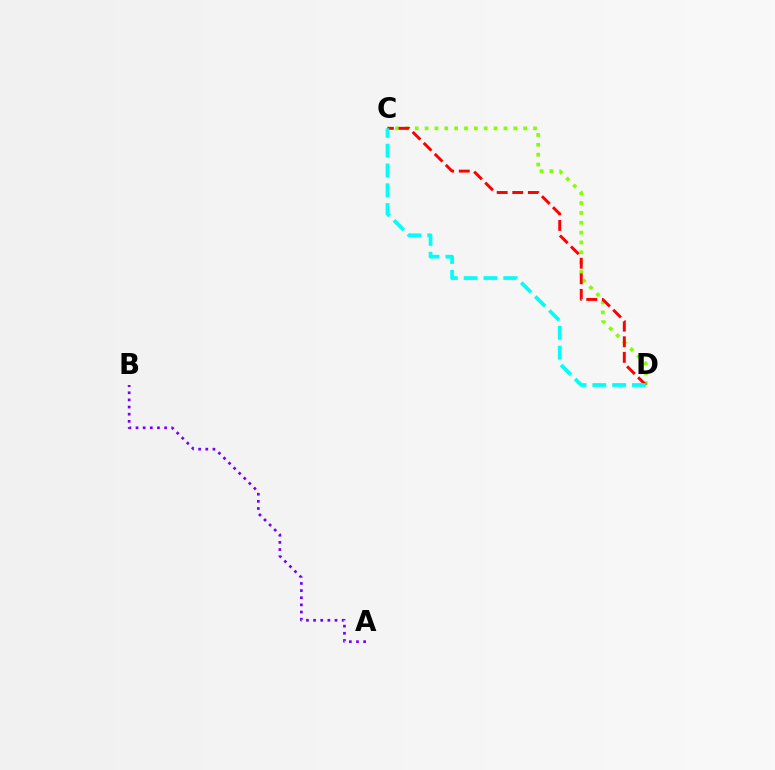{('C', 'D'): [{'color': '#84ff00', 'line_style': 'dotted', 'thickness': 2.68}, {'color': '#ff0000', 'line_style': 'dashed', 'thickness': 2.12}, {'color': '#00fff6', 'line_style': 'dashed', 'thickness': 2.69}], ('A', 'B'): [{'color': '#7200ff', 'line_style': 'dotted', 'thickness': 1.94}]}